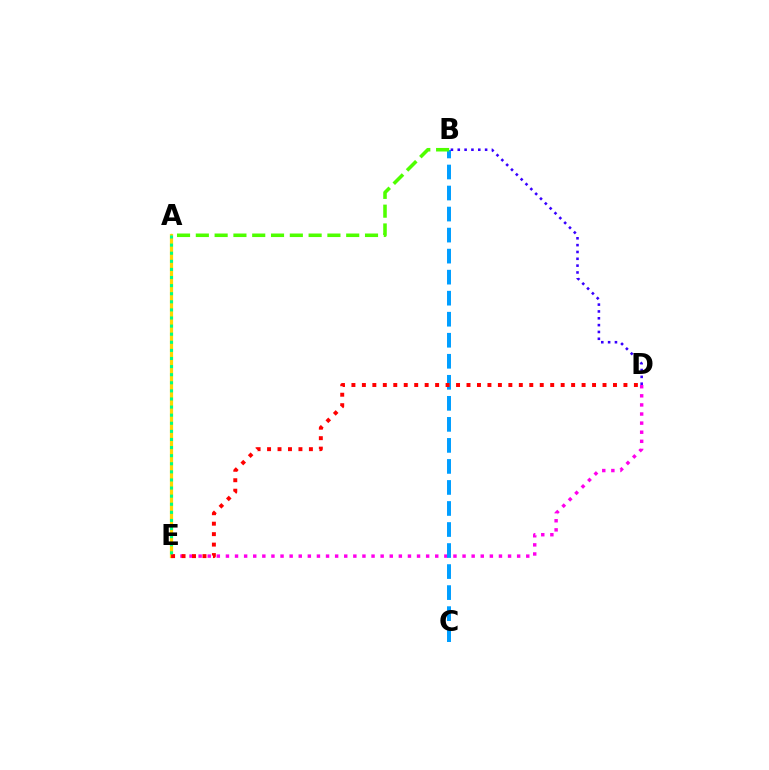{('D', 'E'): [{'color': '#ff00ed', 'line_style': 'dotted', 'thickness': 2.47}, {'color': '#ff0000', 'line_style': 'dotted', 'thickness': 2.84}], ('B', 'C'): [{'color': '#009eff', 'line_style': 'dashed', 'thickness': 2.86}], ('A', 'E'): [{'color': '#ffd500', 'line_style': 'solid', 'thickness': 2.32}, {'color': '#00ff86', 'line_style': 'dotted', 'thickness': 2.2}], ('B', 'D'): [{'color': '#3700ff', 'line_style': 'dotted', 'thickness': 1.86}], ('A', 'B'): [{'color': '#4fff00', 'line_style': 'dashed', 'thickness': 2.55}]}